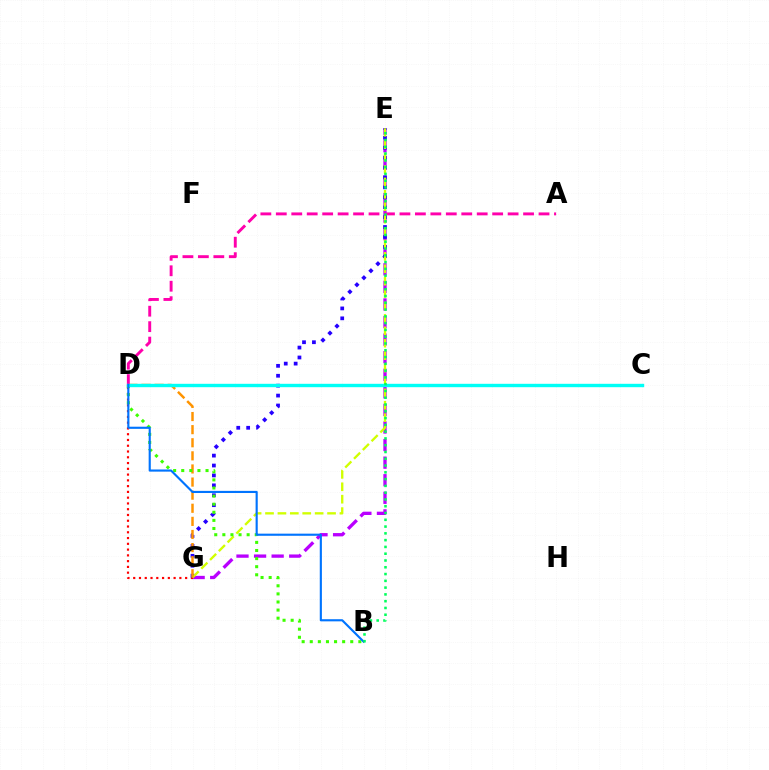{('E', 'G'): [{'color': '#b900ff', 'line_style': 'dashed', 'thickness': 2.39}, {'color': '#2500ff', 'line_style': 'dotted', 'thickness': 2.69}, {'color': '#d1ff00', 'line_style': 'dashed', 'thickness': 1.69}], ('D', 'G'): [{'color': '#ff0000', 'line_style': 'dotted', 'thickness': 1.57}, {'color': '#ff9400', 'line_style': 'dashed', 'thickness': 1.78}], ('A', 'D'): [{'color': '#ff00ac', 'line_style': 'dashed', 'thickness': 2.1}], ('B', 'D'): [{'color': '#3dff00', 'line_style': 'dotted', 'thickness': 2.2}, {'color': '#0074ff', 'line_style': 'solid', 'thickness': 1.54}], ('C', 'D'): [{'color': '#00fff6', 'line_style': 'solid', 'thickness': 2.44}], ('B', 'E'): [{'color': '#00ff5c', 'line_style': 'dotted', 'thickness': 1.84}]}